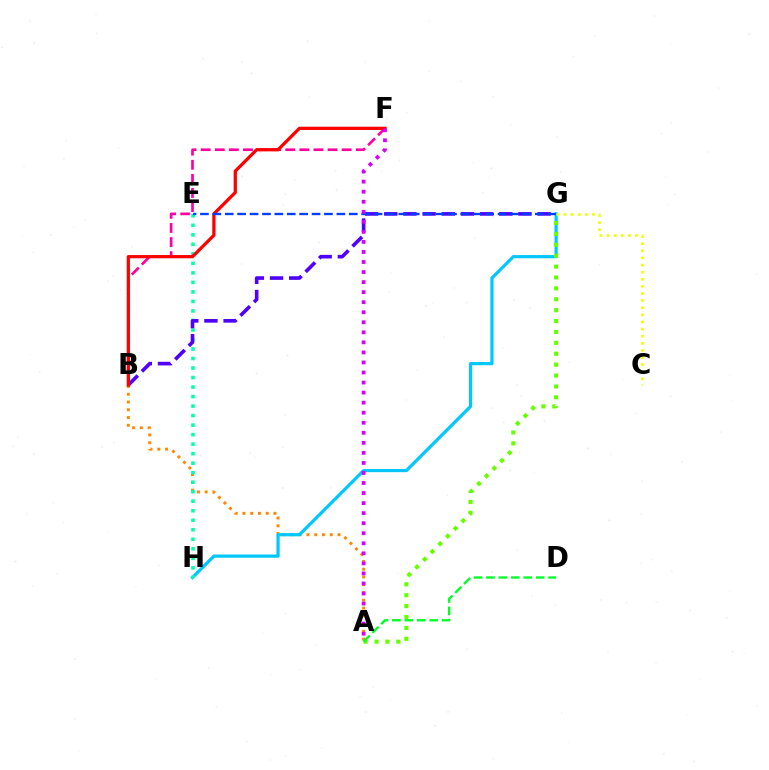{('A', 'B'): [{'color': '#ff8800', 'line_style': 'dotted', 'thickness': 2.11}], ('G', 'H'): [{'color': '#00c7ff', 'line_style': 'solid', 'thickness': 2.32}], ('A', 'G'): [{'color': '#66ff00', 'line_style': 'dotted', 'thickness': 2.96}], ('B', 'F'): [{'color': '#ff00a0', 'line_style': 'dashed', 'thickness': 1.92}, {'color': '#ff0000', 'line_style': 'solid', 'thickness': 2.34}], ('E', 'H'): [{'color': '#00ffaf', 'line_style': 'dotted', 'thickness': 2.59}], ('A', 'D'): [{'color': '#00ff27', 'line_style': 'dashed', 'thickness': 1.69}], ('B', 'G'): [{'color': '#4f00ff', 'line_style': 'dashed', 'thickness': 2.6}], ('E', 'G'): [{'color': '#003fff', 'line_style': 'dashed', 'thickness': 1.68}], ('C', 'G'): [{'color': '#eeff00', 'line_style': 'dotted', 'thickness': 1.93}], ('A', 'F'): [{'color': '#d600ff', 'line_style': 'dotted', 'thickness': 2.73}]}